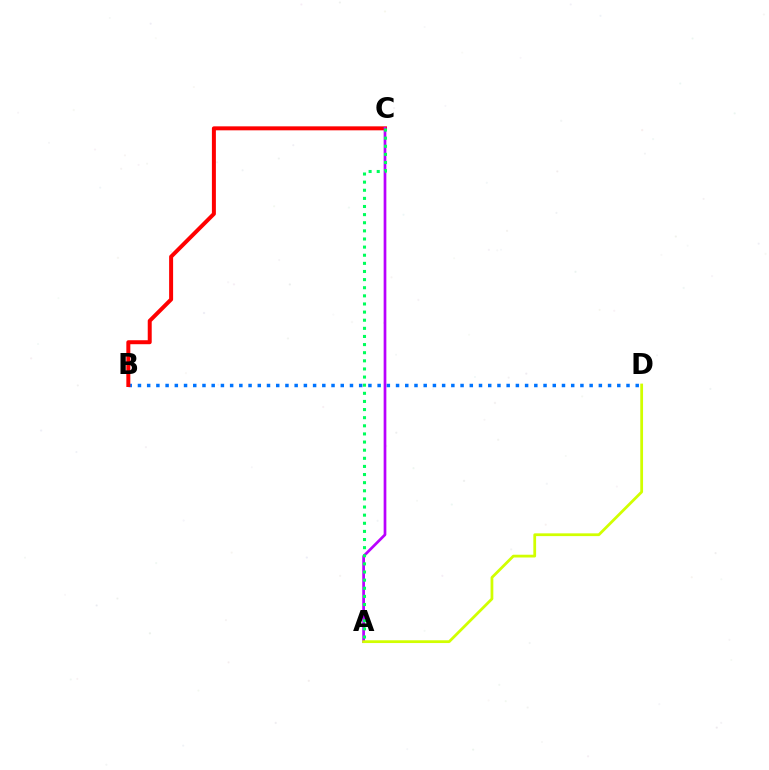{('B', 'D'): [{'color': '#0074ff', 'line_style': 'dotted', 'thickness': 2.5}], ('B', 'C'): [{'color': '#ff0000', 'line_style': 'solid', 'thickness': 2.87}], ('A', 'C'): [{'color': '#b900ff', 'line_style': 'solid', 'thickness': 1.95}, {'color': '#00ff5c', 'line_style': 'dotted', 'thickness': 2.21}], ('A', 'D'): [{'color': '#d1ff00', 'line_style': 'solid', 'thickness': 1.99}]}